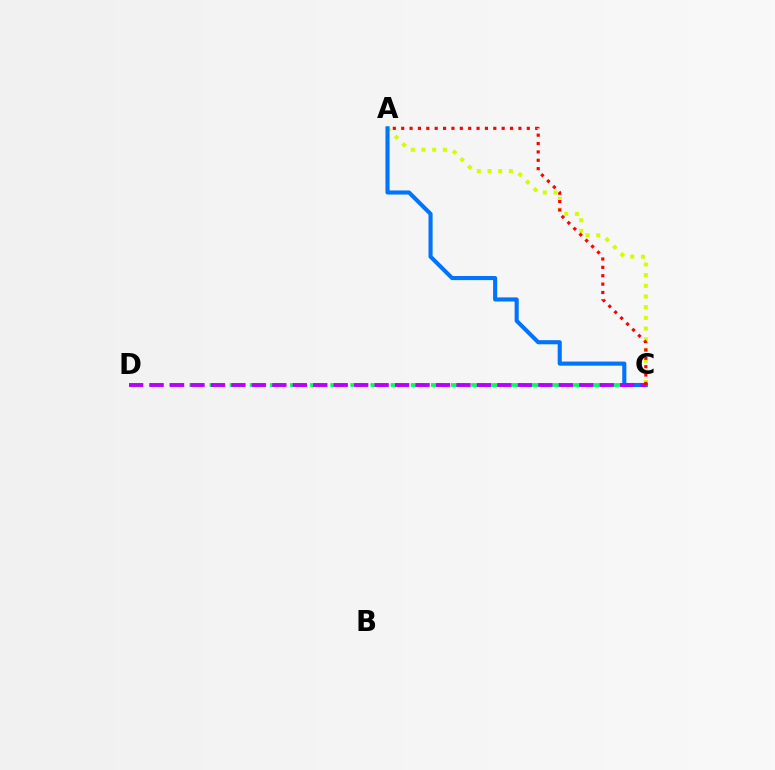{('A', 'C'): [{'color': '#d1ff00', 'line_style': 'dotted', 'thickness': 2.9}, {'color': '#0074ff', 'line_style': 'solid', 'thickness': 2.95}, {'color': '#ff0000', 'line_style': 'dotted', 'thickness': 2.27}], ('C', 'D'): [{'color': '#00ff5c', 'line_style': 'dashed', 'thickness': 2.73}, {'color': '#b900ff', 'line_style': 'dashed', 'thickness': 2.78}]}